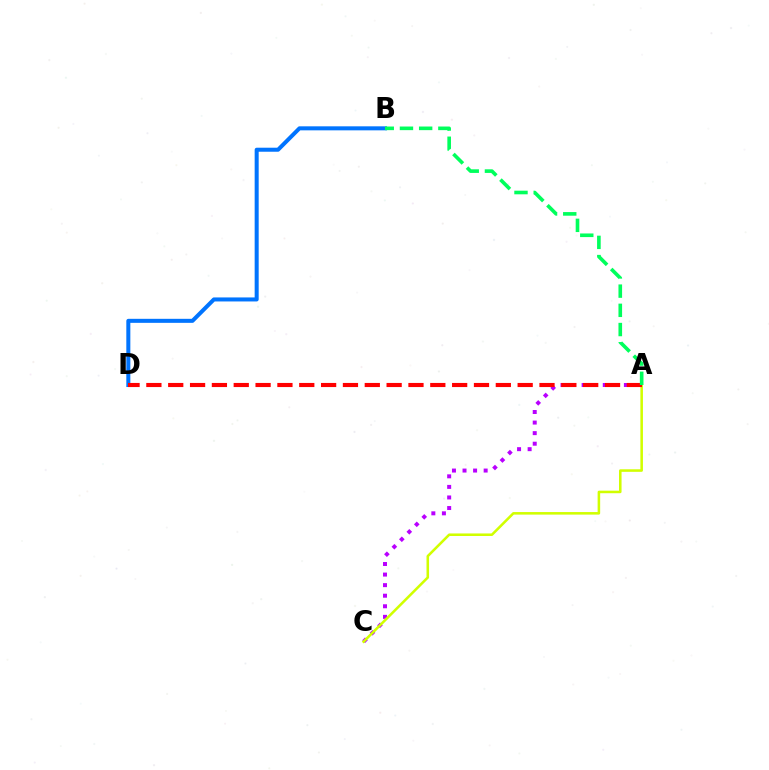{('B', 'D'): [{'color': '#0074ff', 'line_style': 'solid', 'thickness': 2.9}], ('A', 'C'): [{'color': '#b900ff', 'line_style': 'dotted', 'thickness': 2.87}, {'color': '#d1ff00', 'line_style': 'solid', 'thickness': 1.84}], ('A', 'D'): [{'color': '#ff0000', 'line_style': 'dashed', 'thickness': 2.97}], ('A', 'B'): [{'color': '#00ff5c', 'line_style': 'dashed', 'thickness': 2.61}]}